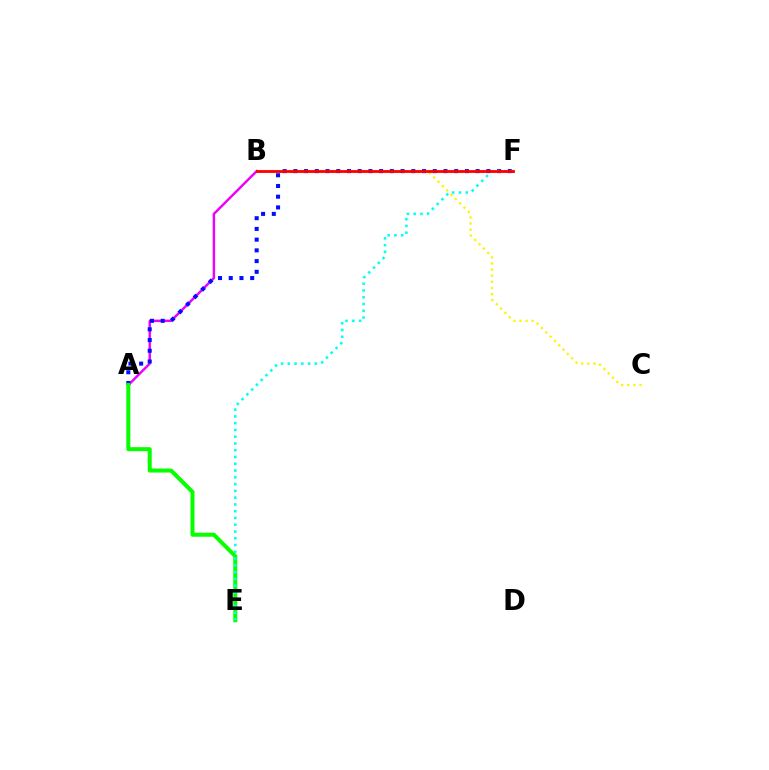{('A', 'B'): [{'color': '#ee00ff', 'line_style': 'solid', 'thickness': 1.76}], ('B', 'C'): [{'color': '#fcf500', 'line_style': 'dotted', 'thickness': 1.66}], ('A', 'F'): [{'color': '#0010ff', 'line_style': 'dotted', 'thickness': 2.91}], ('A', 'E'): [{'color': '#08ff00', 'line_style': 'solid', 'thickness': 2.89}], ('E', 'F'): [{'color': '#00fff6', 'line_style': 'dotted', 'thickness': 1.84}], ('B', 'F'): [{'color': '#ff0000', 'line_style': 'solid', 'thickness': 2.03}]}